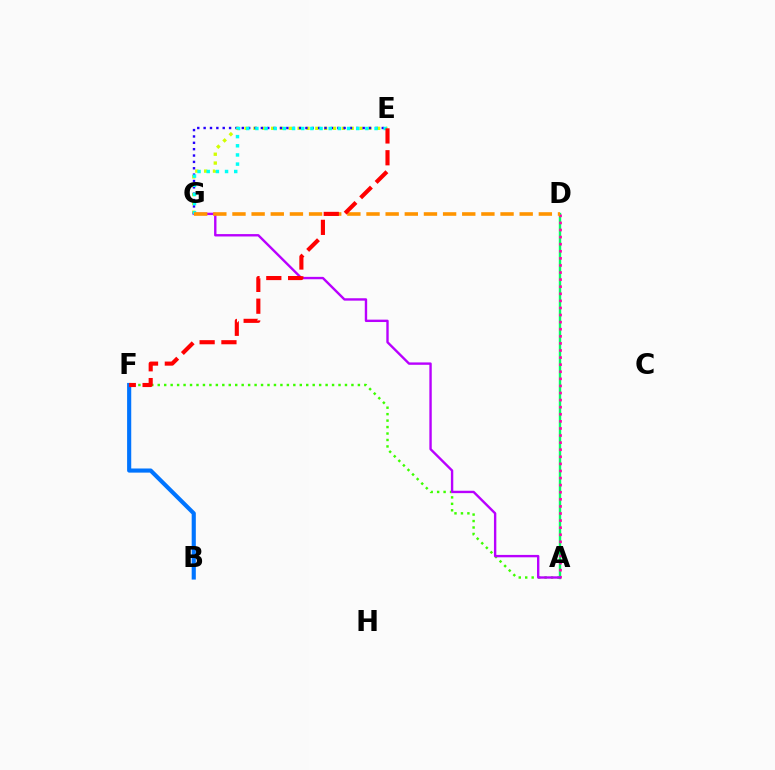{('A', 'D'): [{'color': '#00ff5c', 'line_style': 'solid', 'thickness': 1.73}, {'color': '#ff00ac', 'line_style': 'dotted', 'thickness': 1.93}], ('B', 'F'): [{'color': '#0074ff', 'line_style': 'solid', 'thickness': 2.97}], ('A', 'F'): [{'color': '#3dff00', 'line_style': 'dotted', 'thickness': 1.75}], ('E', 'G'): [{'color': '#d1ff00', 'line_style': 'dotted', 'thickness': 2.4}, {'color': '#2500ff', 'line_style': 'dotted', 'thickness': 1.73}, {'color': '#00fff6', 'line_style': 'dotted', 'thickness': 2.49}], ('A', 'G'): [{'color': '#b900ff', 'line_style': 'solid', 'thickness': 1.72}], ('D', 'G'): [{'color': '#ff9400', 'line_style': 'dashed', 'thickness': 2.6}], ('E', 'F'): [{'color': '#ff0000', 'line_style': 'dashed', 'thickness': 2.96}]}